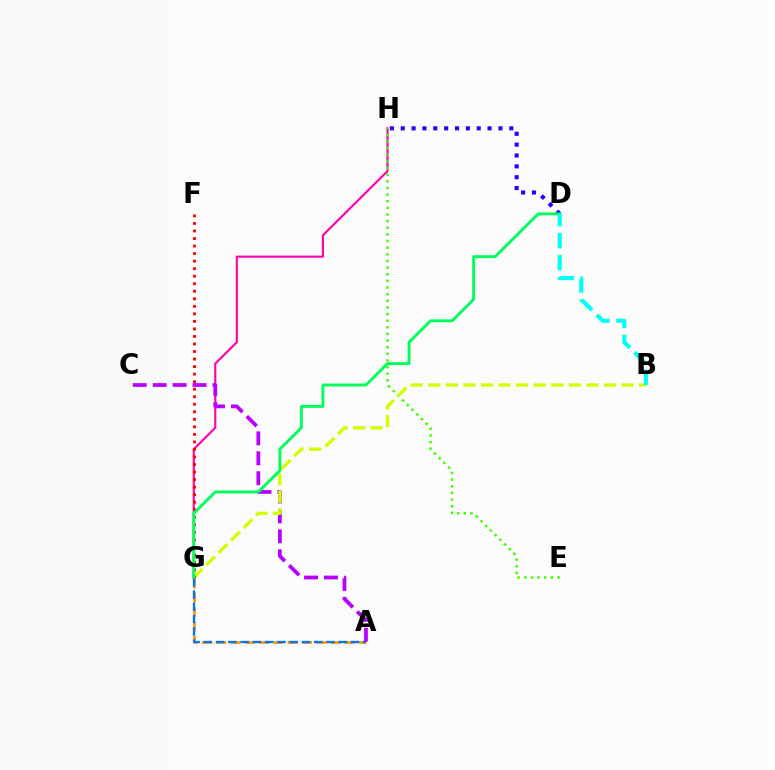{('D', 'H'): [{'color': '#2500ff', 'line_style': 'dotted', 'thickness': 2.95}], ('A', 'G'): [{'color': '#ff9400', 'line_style': 'dashed', 'thickness': 1.94}, {'color': '#0074ff', 'line_style': 'dashed', 'thickness': 1.67}], ('G', 'H'): [{'color': '#ff00ac', 'line_style': 'solid', 'thickness': 1.53}], ('A', 'C'): [{'color': '#b900ff', 'line_style': 'dashed', 'thickness': 2.71}], ('E', 'H'): [{'color': '#3dff00', 'line_style': 'dotted', 'thickness': 1.8}], ('B', 'G'): [{'color': '#d1ff00', 'line_style': 'dashed', 'thickness': 2.39}], ('F', 'G'): [{'color': '#ff0000', 'line_style': 'dotted', 'thickness': 2.05}], ('D', 'G'): [{'color': '#00ff5c', 'line_style': 'solid', 'thickness': 2.1}], ('B', 'D'): [{'color': '#00fff6', 'line_style': 'dashed', 'thickness': 2.98}]}